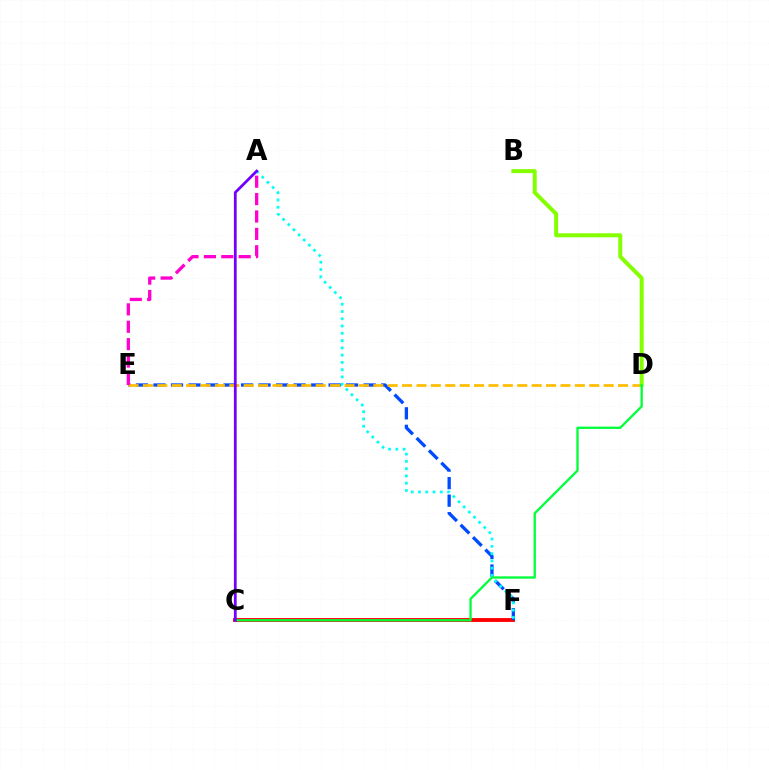{('C', 'F'): [{'color': '#ff0000', 'line_style': 'solid', 'thickness': 2.78}], ('E', 'F'): [{'color': '#004bff', 'line_style': 'dashed', 'thickness': 2.38}], ('A', 'F'): [{'color': '#00fff6', 'line_style': 'dotted', 'thickness': 1.98}], ('D', 'E'): [{'color': '#ffbd00', 'line_style': 'dashed', 'thickness': 1.96}], ('B', 'D'): [{'color': '#84ff00', 'line_style': 'solid', 'thickness': 2.87}], ('A', 'E'): [{'color': '#ff00cf', 'line_style': 'dashed', 'thickness': 2.36}], ('C', 'D'): [{'color': '#00ff39', 'line_style': 'solid', 'thickness': 1.66}], ('A', 'C'): [{'color': '#7200ff', 'line_style': 'solid', 'thickness': 2.0}]}